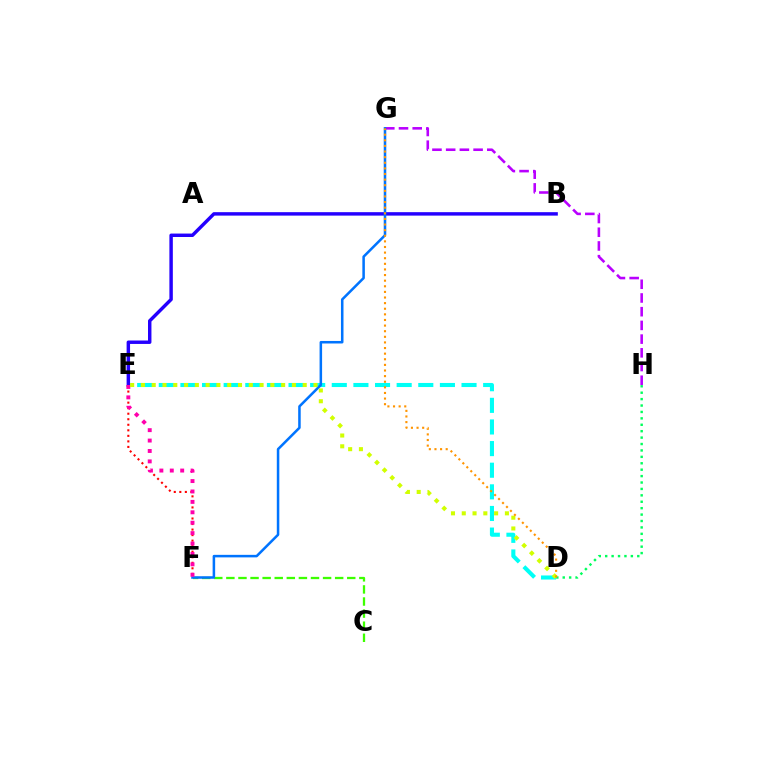{('G', 'H'): [{'color': '#b900ff', 'line_style': 'dashed', 'thickness': 1.86}], ('D', 'H'): [{'color': '#00ff5c', 'line_style': 'dotted', 'thickness': 1.74}], ('D', 'E'): [{'color': '#00fff6', 'line_style': 'dashed', 'thickness': 2.94}, {'color': '#d1ff00', 'line_style': 'dotted', 'thickness': 2.93}], ('B', 'E'): [{'color': '#2500ff', 'line_style': 'solid', 'thickness': 2.48}], ('C', 'F'): [{'color': '#3dff00', 'line_style': 'dashed', 'thickness': 1.64}], ('E', 'F'): [{'color': '#ff0000', 'line_style': 'dotted', 'thickness': 1.5}, {'color': '#ff00ac', 'line_style': 'dotted', 'thickness': 2.83}], ('F', 'G'): [{'color': '#0074ff', 'line_style': 'solid', 'thickness': 1.82}], ('D', 'G'): [{'color': '#ff9400', 'line_style': 'dotted', 'thickness': 1.53}]}